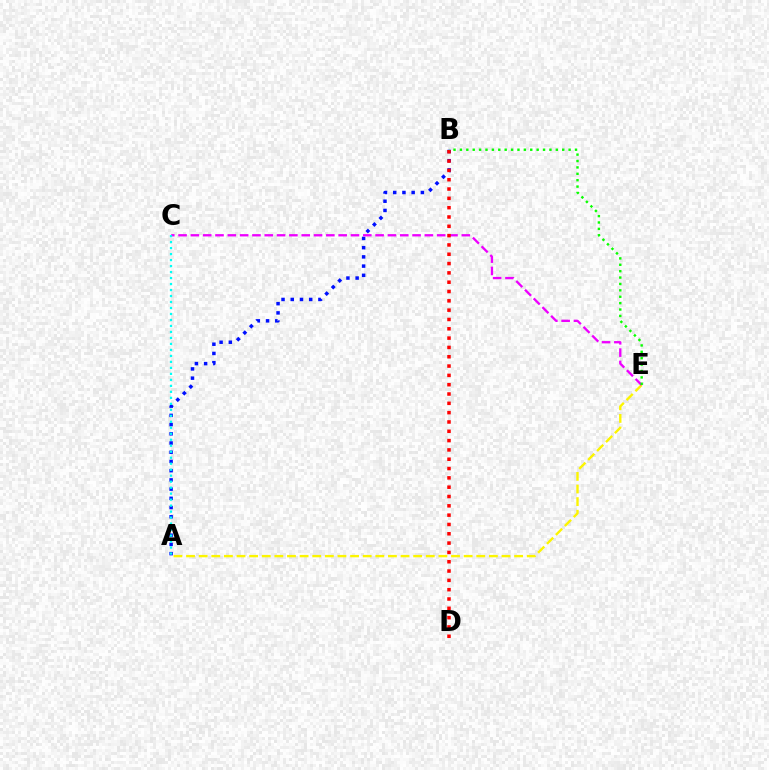{('A', 'B'): [{'color': '#0010ff', 'line_style': 'dotted', 'thickness': 2.5}], ('A', 'E'): [{'color': '#fcf500', 'line_style': 'dashed', 'thickness': 1.71}], ('C', 'E'): [{'color': '#ee00ff', 'line_style': 'dashed', 'thickness': 1.67}], ('B', 'D'): [{'color': '#ff0000', 'line_style': 'dotted', 'thickness': 2.53}], ('A', 'C'): [{'color': '#00fff6', 'line_style': 'dotted', 'thickness': 1.63}], ('B', 'E'): [{'color': '#08ff00', 'line_style': 'dotted', 'thickness': 1.74}]}